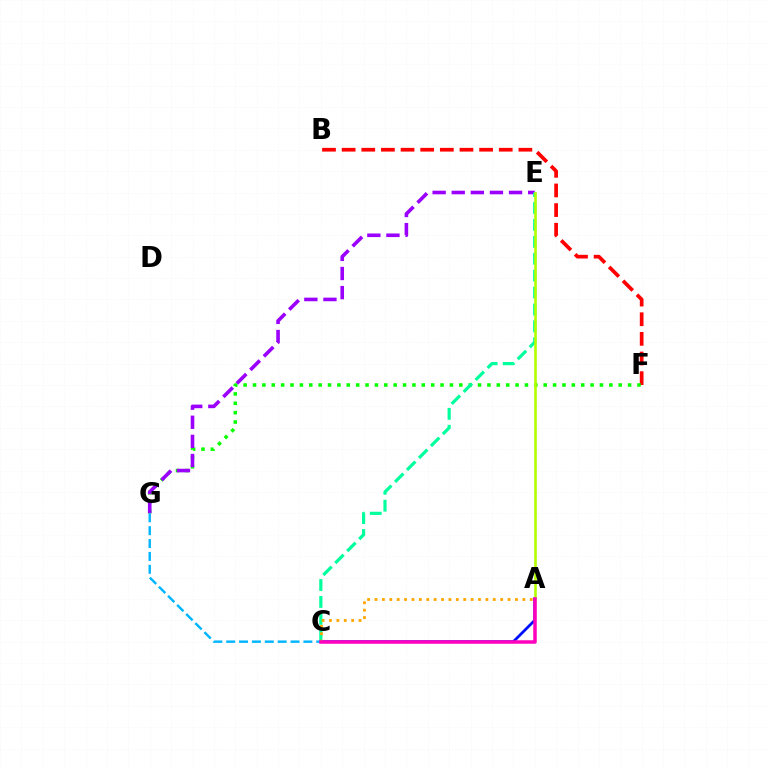{('B', 'F'): [{'color': '#ff0000', 'line_style': 'dashed', 'thickness': 2.67}], ('F', 'G'): [{'color': '#08ff00', 'line_style': 'dotted', 'thickness': 2.55}], ('E', 'G'): [{'color': '#9b00ff', 'line_style': 'dashed', 'thickness': 2.6}], ('A', 'C'): [{'color': '#0010ff', 'line_style': 'solid', 'thickness': 2.0}, {'color': '#ffa500', 'line_style': 'dotted', 'thickness': 2.01}, {'color': '#ff00bd', 'line_style': 'solid', 'thickness': 2.52}], ('C', 'E'): [{'color': '#00ff9d', 'line_style': 'dashed', 'thickness': 2.3}], ('C', 'G'): [{'color': '#00b5ff', 'line_style': 'dashed', 'thickness': 1.75}], ('A', 'E'): [{'color': '#b3ff00', 'line_style': 'solid', 'thickness': 1.9}]}